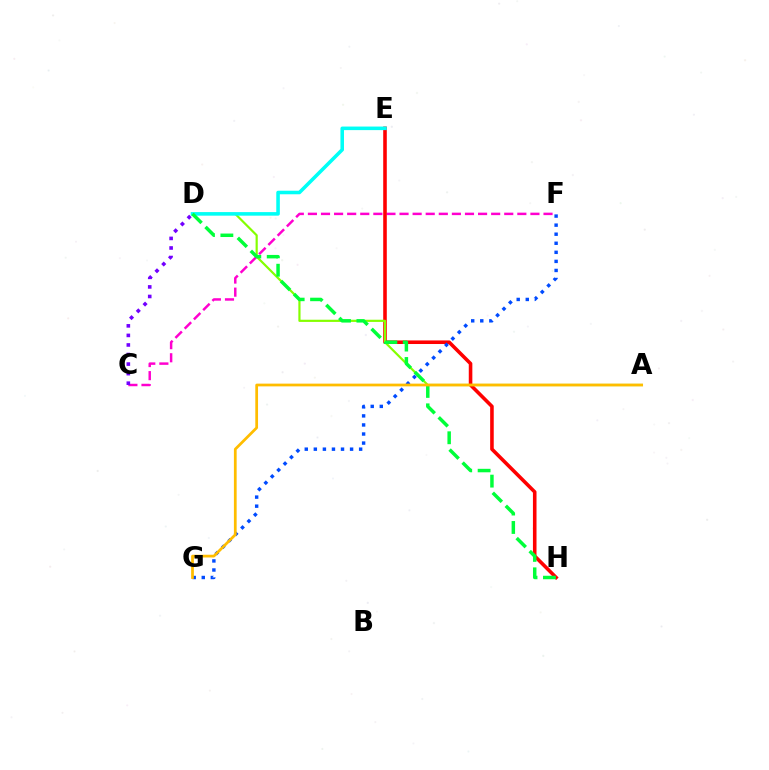{('C', 'F'): [{'color': '#ff00cf', 'line_style': 'dashed', 'thickness': 1.78}], ('E', 'H'): [{'color': '#ff0000', 'line_style': 'solid', 'thickness': 2.58}], ('A', 'D'): [{'color': '#84ff00', 'line_style': 'solid', 'thickness': 1.57}], ('D', 'E'): [{'color': '#00fff6', 'line_style': 'solid', 'thickness': 2.56}], ('C', 'D'): [{'color': '#7200ff', 'line_style': 'dotted', 'thickness': 2.6}], ('D', 'H'): [{'color': '#00ff39', 'line_style': 'dashed', 'thickness': 2.5}], ('F', 'G'): [{'color': '#004bff', 'line_style': 'dotted', 'thickness': 2.46}], ('A', 'G'): [{'color': '#ffbd00', 'line_style': 'solid', 'thickness': 1.97}]}